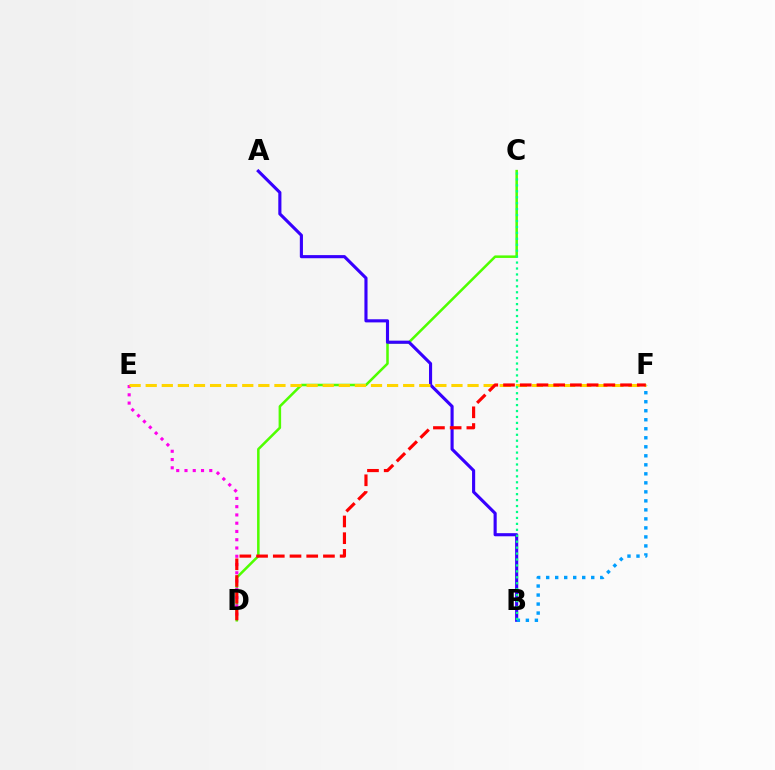{('C', 'D'): [{'color': '#4fff00', 'line_style': 'solid', 'thickness': 1.82}], ('D', 'E'): [{'color': '#ff00ed', 'line_style': 'dotted', 'thickness': 2.25}], ('A', 'B'): [{'color': '#3700ff', 'line_style': 'solid', 'thickness': 2.25}], ('B', 'F'): [{'color': '#009eff', 'line_style': 'dotted', 'thickness': 2.45}], ('E', 'F'): [{'color': '#ffd500', 'line_style': 'dashed', 'thickness': 2.19}], ('D', 'F'): [{'color': '#ff0000', 'line_style': 'dashed', 'thickness': 2.27}], ('B', 'C'): [{'color': '#00ff86', 'line_style': 'dotted', 'thickness': 1.61}]}